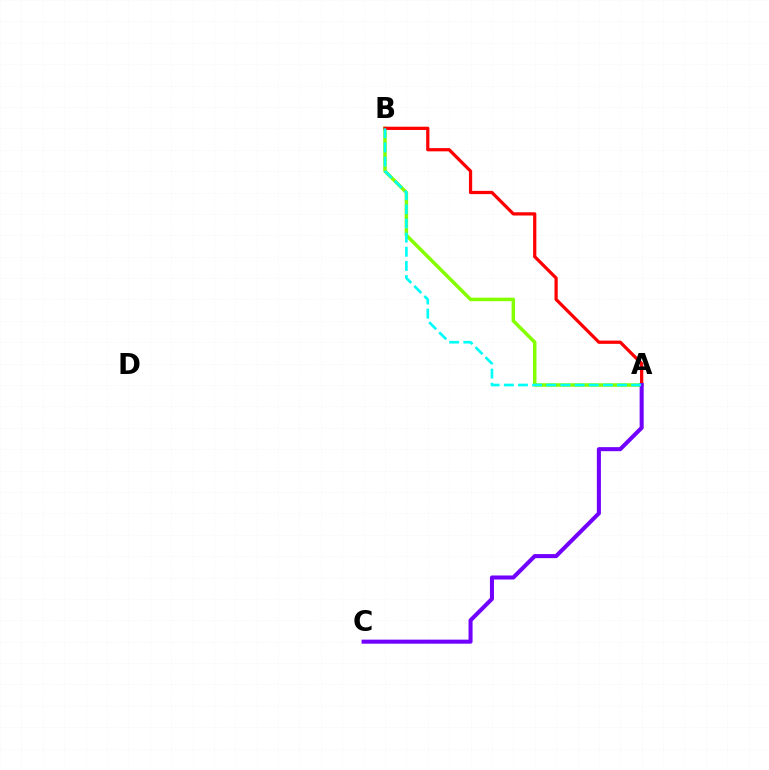{('A', 'B'): [{'color': '#84ff00', 'line_style': 'solid', 'thickness': 2.53}, {'color': '#ff0000', 'line_style': 'solid', 'thickness': 2.33}, {'color': '#00fff6', 'line_style': 'dashed', 'thickness': 1.92}], ('A', 'C'): [{'color': '#7200ff', 'line_style': 'solid', 'thickness': 2.91}]}